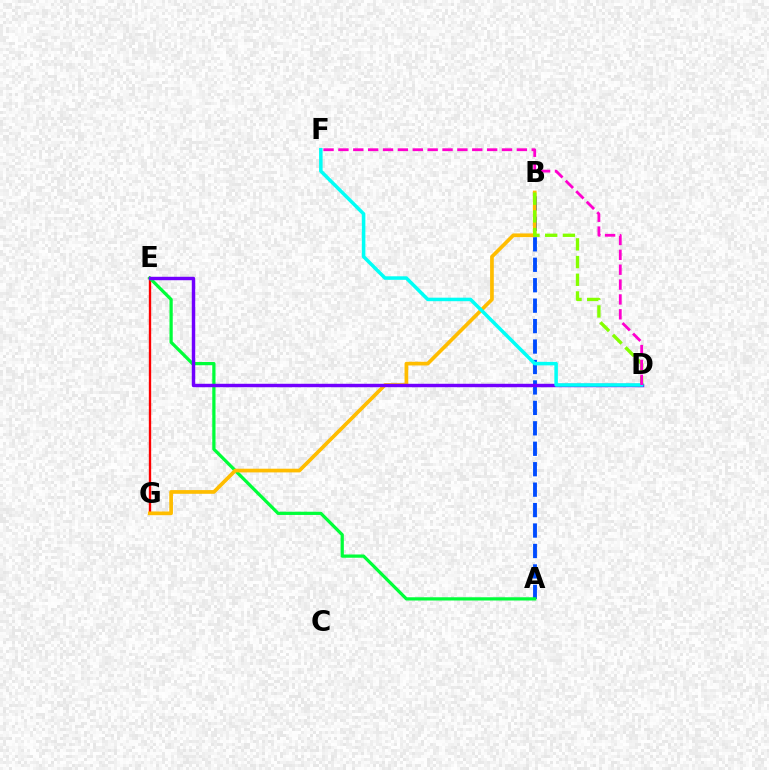{('E', 'G'): [{'color': '#ff0000', 'line_style': 'solid', 'thickness': 1.69}], ('A', 'B'): [{'color': '#004bff', 'line_style': 'dashed', 'thickness': 2.78}], ('A', 'E'): [{'color': '#00ff39', 'line_style': 'solid', 'thickness': 2.33}], ('B', 'G'): [{'color': '#ffbd00', 'line_style': 'solid', 'thickness': 2.66}], ('D', 'E'): [{'color': '#7200ff', 'line_style': 'solid', 'thickness': 2.47}], ('B', 'D'): [{'color': '#84ff00', 'line_style': 'dashed', 'thickness': 2.4}], ('D', 'F'): [{'color': '#00fff6', 'line_style': 'solid', 'thickness': 2.53}, {'color': '#ff00cf', 'line_style': 'dashed', 'thickness': 2.02}]}